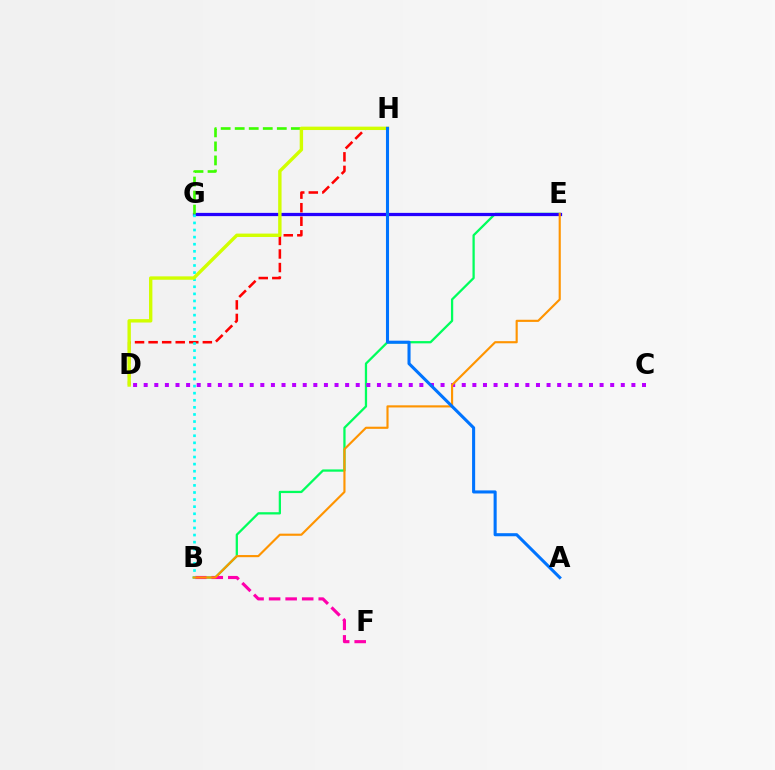{('B', 'E'): [{'color': '#00ff5c', 'line_style': 'solid', 'thickness': 1.63}, {'color': '#ff9400', 'line_style': 'solid', 'thickness': 1.54}], ('D', 'H'): [{'color': '#ff0000', 'line_style': 'dashed', 'thickness': 1.84}, {'color': '#d1ff00', 'line_style': 'solid', 'thickness': 2.44}], ('E', 'G'): [{'color': '#2500ff', 'line_style': 'solid', 'thickness': 2.33}], ('G', 'H'): [{'color': '#3dff00', 'line_style': 'dashed', 'thickness': 1.91}], ('C', 'D'): [{'color': '#b900ff', 'line_style': 'dotted', 'thickness': 2.88}], ('B', 'F'): [{'color': '#ff00ac', 'line_style': 'dashed', 'thickness': 2.25}], ('B', 'G'): [{'color': '#00fff6', 'line_style': 'dotted', 'thickness': 1.93}], ('A', 'H'): [{'color': '#0074ff', 'line_style': 'solid', 'thickness': 2.21}]}